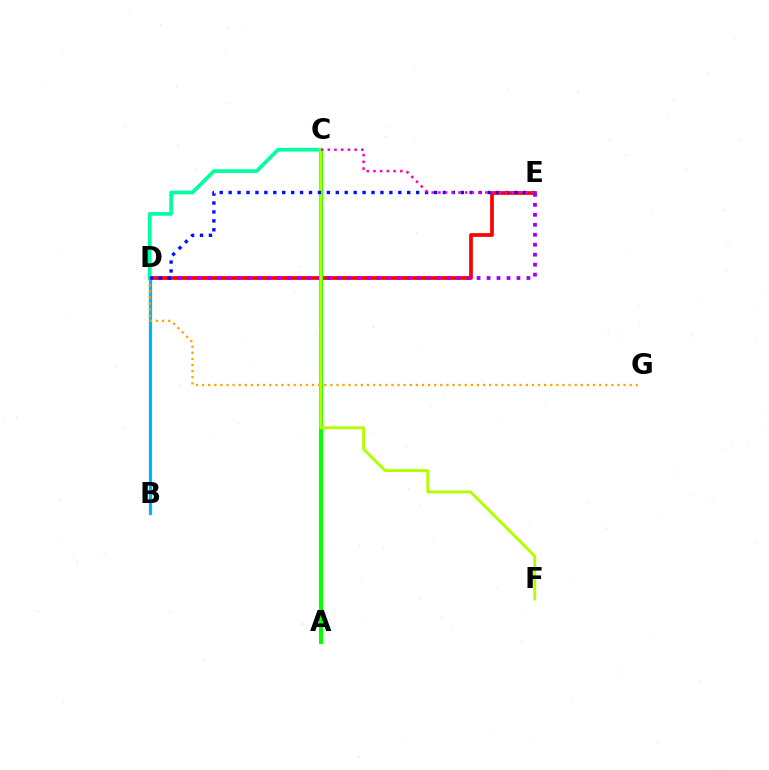{('D', 'E'): [{'color': '#ff0000', 'line_style': 'solid', 'thickness': 2.67}, {'color': '#9b00ff', 'line_style': 'dotted', 'thickness': 2.71}, {'color': '#0010ff', 'line_style': 'dotted', 'thickness': 2.43}], ('B', 'D'): [{'color': '#00b5ff', 'line_style': 'solid', 'thickness': 2.32}], ('A', 'C'): [{'color': '#08ff00', 'line_style': 'solid', 'thickness': 2.92}], ('D', 'G'): [{'color': '#ffa500', 'line_style': 'dotted', 'thickness': 1.66}], ('C', 'D'): [{'color': '#00ff9d', 'line_style': 'solid', 'thickness': 2.65}], ('C', 'F'): [{'color': '#b3ff00', 'line_style': 'solid', 'thickness': 2.09}], ('C', 'E'): [{'color': '#ff00bd', 'line_style': 'dotted', 'thickness': 1.82}]}